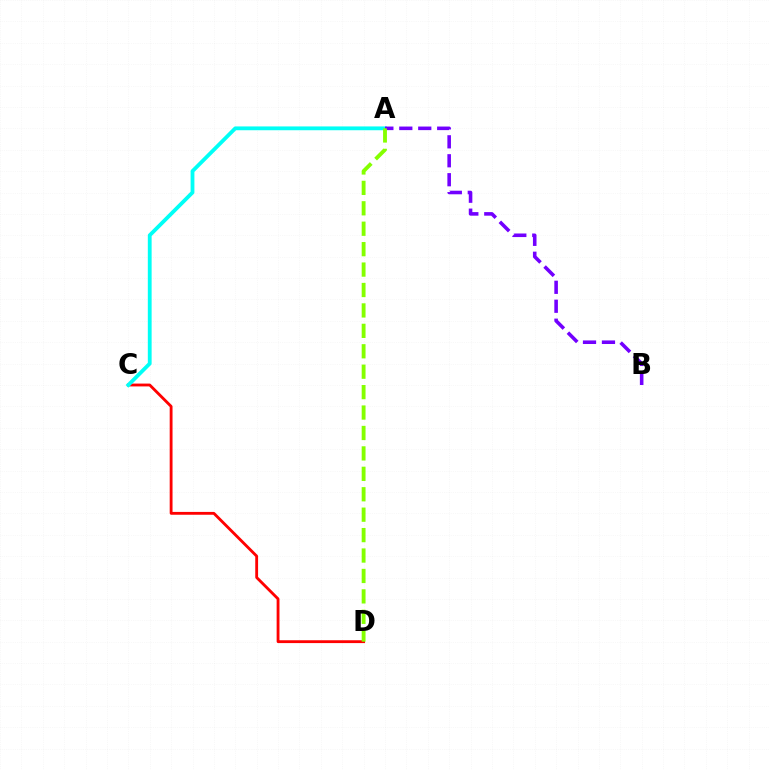{('C', 'D'): [{'color': '#ff0000', 'line_style': 'solid', 'thickness': 2.04}], ('A', 'C'): [{'color': '#00fff6', 'line_style': 'solid', 'thickness': 2.74}], ('A', 'B'): [{'color': '#7200ff', 'line_style': 'dashed', 'thickness': 2.57}], ('A', 'D'): [{'color': '#84ff00', 'line_style': 'dashed', 'thickness': 2.77}]}